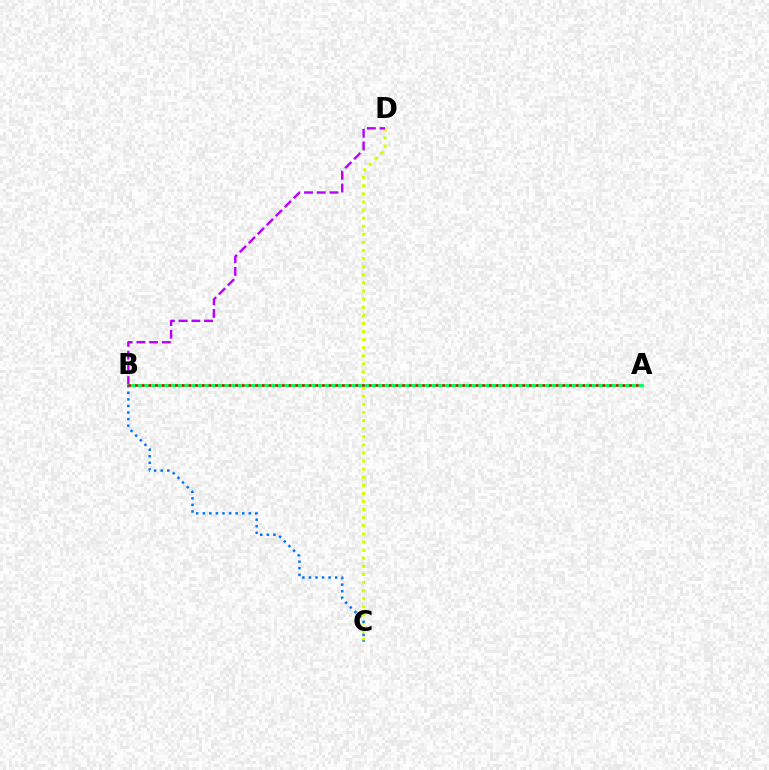{('C', 'D'): [{'color': '#d1ff00', 'line_style': 'dotted', 'thickness': 2.2}], ('B', 'D'): [{'color': '#b900ff', 'line_style': 'dashed', 'thickness': 1.73}], ('A', 'B'): [{'color': '#00ff5c', 'line_style': 'solid', 'thickness': 2.11}, {'color': '#ff0000', 'line_style': 'dotted', 'thickness': 1.81}], ('B', 'C'): [{'color': '#0074ff', 'line_style': 'dotted', 'thickness': 1.79}]}